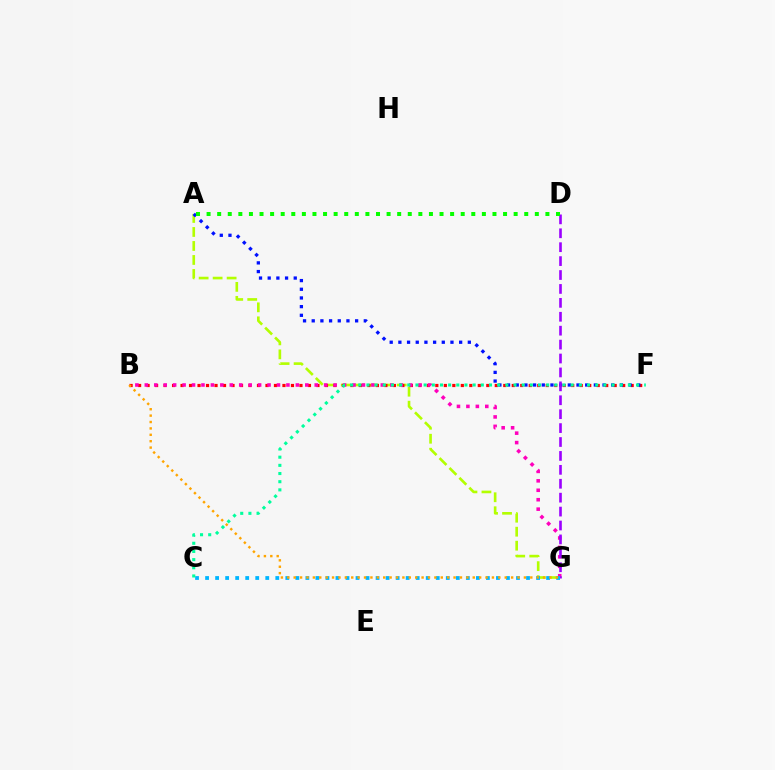{('A', 'G'): [{'color': '#b3ff00', 'line_style': 'dashed', 'thickness': 1.9}], ('B', 'F'): [{'color': '#ff0000', 'line_style': 'dotted', 'thickness': 2.31}], ('B', 'G'): [{'color': '#ff00bd', 'line_style': 'dotted', 'thickness': 2.56}, {'color': '#ffa500', 'line_style': 'dotted', 'thickness': 1.74}], ('A', 'F'): [{'color': '#0010ff', 'line_style': 'dotted', 'thickness': 2.36}], ('D', 'G'): [{'color': '#9b00ff', 'line_style': 'dashed', 'thickness': 1.89}], ('C', 'G'): [{'color': '#00b5ff', 'line_style': 'dotted', 'thickness': 2.73}], ('A', 'D'): [{'color': '#08ff00', 'line_style': 'dotted', 'thickness': 2.88}], ('C', 'F'): [{'color': '#00ff9d', 'line_style': 'dotted', 'thickness': 2.22}]}